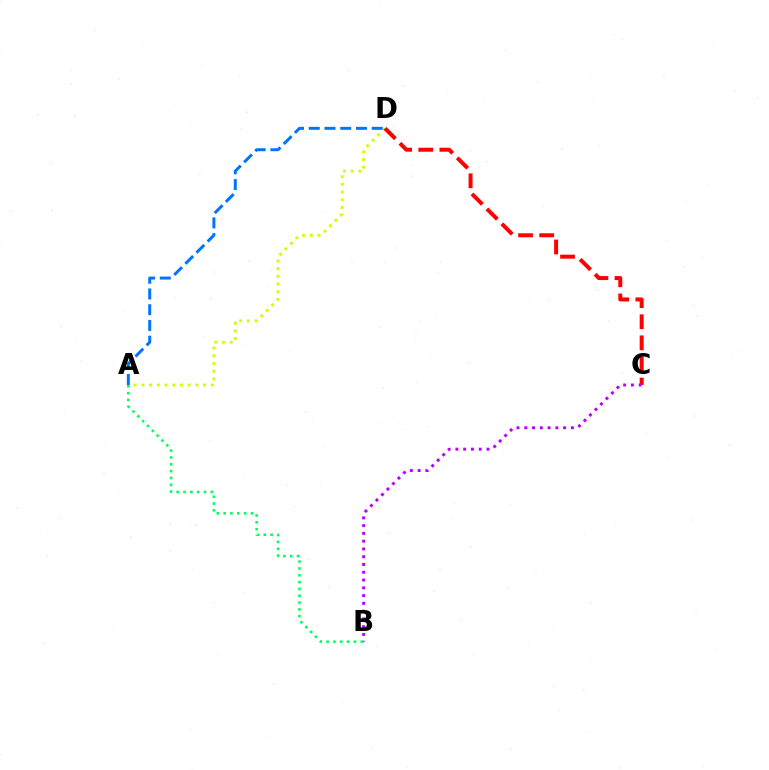{('A', 'D'): [{'color': '#d1ff00', 'line_style': 'dotted', 'thickness': 2.09}, {'color': '#0074ff', 'line_style': 'dashed', 'thickness': 2.14}], ('C', 'D'): [{'color': '#ff0000', 'line_style': 'dashed', 'thickness': 2.87}], ('B', 'C'): [{'color': '#b900ff', 'line_style': 'dotted', 'thickness': 2.11}], ('A', 'B'): [{'color': '#00ff5c', 'line_style': 'dotted', 'thickness': 1.86}]}